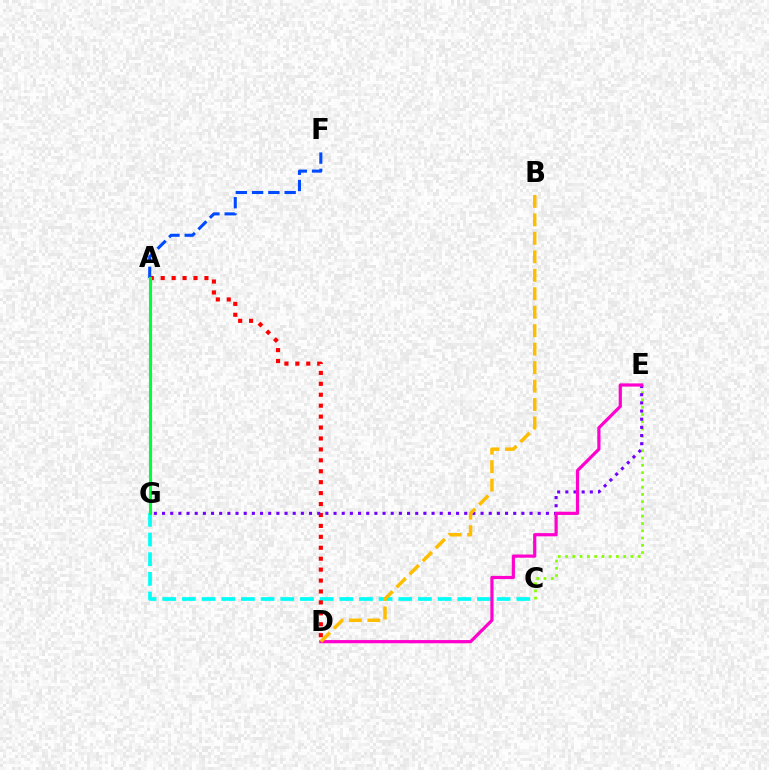{('C', 'G'): [{'color': '#00fff6', 'line_style': 'dashed', 'thickness': 2.67}], ('C', 'E'): [{'color': '#84ff00', 'line_style': 'dotted', 'thickness': 1.97}], ('A', 'D'): [{'color': '#ff0000', 'line_style': 'dotted', 'thickness': 2.97}], ('E', 'G'): [{'color': '#7200ff', 'line_style': 'dotted', 'thickness': 2.22}], ('A', 'F'): [{'color': '#004bff', 'line_style': 'dashed', 'thickness': 2.21}], ('A', 'G'): [{'color': '#00ff39', 'line_style': 'solid', 'thickness': 2.21}], ('D', 'E'): [{'color': '#ff00cf', 'line_style': 'solid', 'thickness': 2.31}], ('B', 'D'): [{'color': '#ffbd00', 'line_style': 'dashed', 'thickness': 2.51}]}